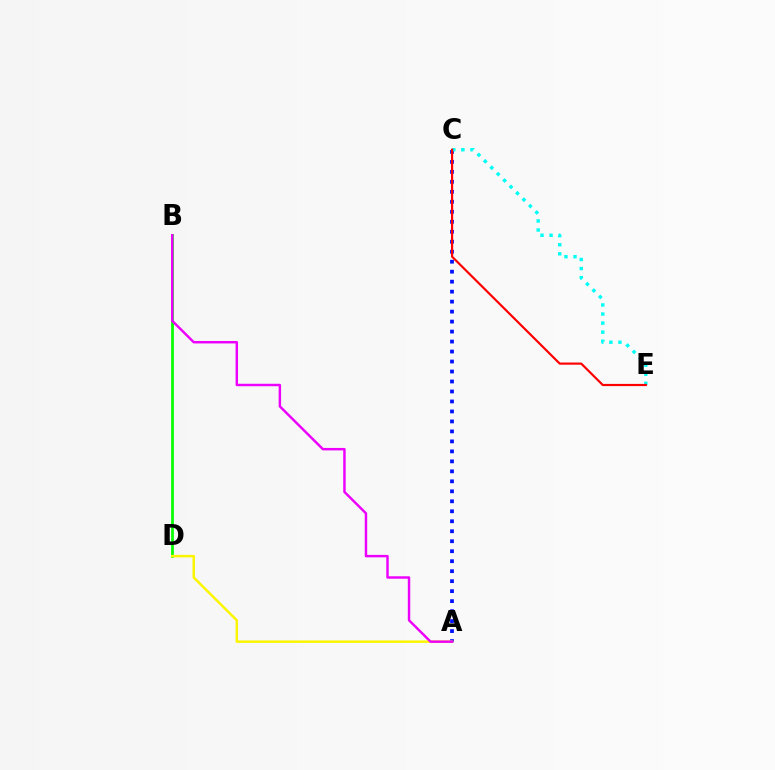{('B', 'D'): [{'color': '#08ff00', 'line_style': 'solid', 'thickness': 1.98}], ('A', 'C'): [{'color': '#0010ff', 'line_style': 'dotted', 'thickness': 2.71}], ('C', 'E'): [{'color': '#00fff6', 'line_style': 'dotted', 'thickness': 2.46}, {'color': '#ff0000', 'line_style': 'solid', 'thickness': 1.57}], ('A', 'D'): [{'color': '#fcf500', 'line_style': 'solid', 'thickness': 1.78}], ('A', 'B'): [{'color': '#ee00ff', 'line_style': 'solid', 'thickness': 1.77}]}